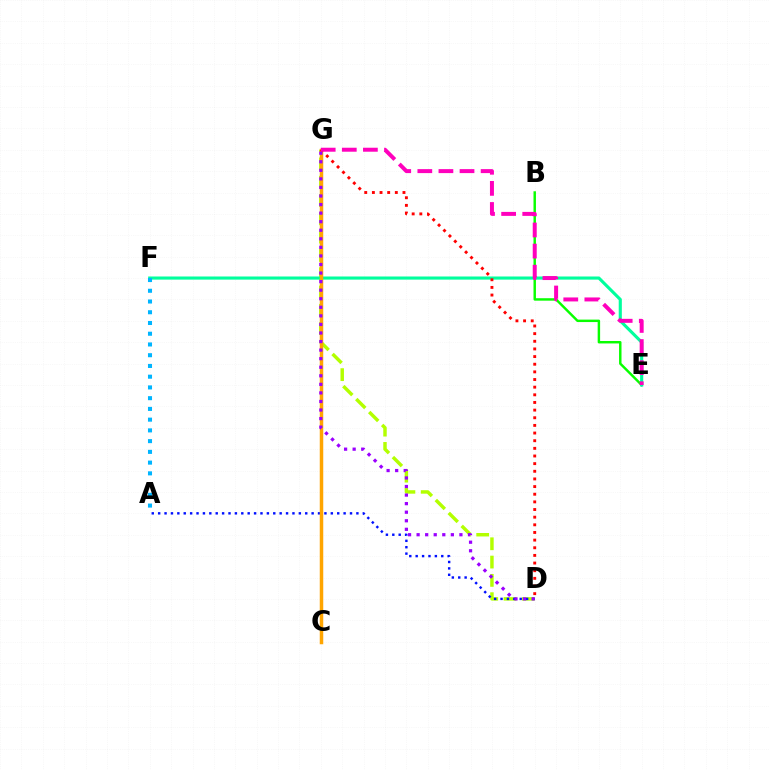{('D', 'G'): [{'color': '#b3ff00', 'line_style': 'dashed', 'thickness': 2.49}, {'color': '#ff0000', 'line_style': 'dotted', 'thickness': 2.08}, {'color': '#9b00ff', 'line_style': 'dotted', 'thickness': 2.33}], ('B', 'E'): [{'color': '#08ff00', 'line_style': 'solid', 'thickness': 1.76}], ('E', 'F'): [{'color': '#00ff9d', 'line_style': 'solid', 'thickness': 2.25}], ('A', 'D'): [{'color': '#0010ff', 'line_style': 'dotted', 'thickness': 1.74}], ('C', 'G'): [{'color': '#ffa500', 'line_style': 'solid', 'thickness': 2.52}], ('A', 'F'): [{'color': '#00b5ff', 'line_style': 'dotted', 'thickness': 2.92}], ('E', 'G'): [{'color': '#ff00bd', 'line_style': 'dashed', 'thickness': 2.87}]}